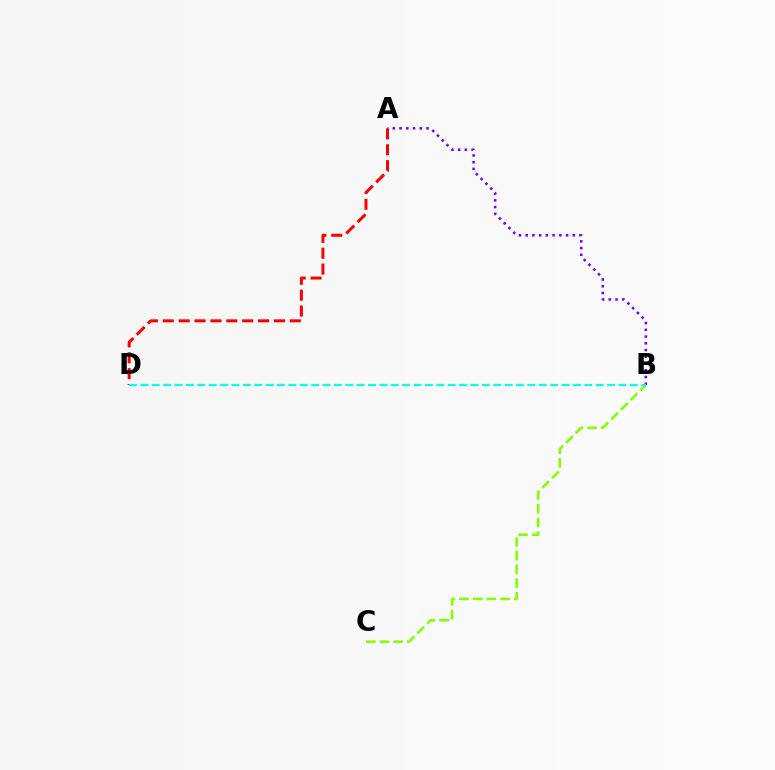{('B', 'C'): [{'color': '#84ff00', 'line_style': 'dashed', 'thickness': 1.86}], ('A', 'D'): [{'color': '#ff0000', 'line_style': 'dashed', 'thickness': 2.16}], ('A', 'B'): [{'color': '#7200ff', 'line_style': 'dotted', 'thickness': 1.83}], ('B', 'D'): [{'color': '#00fff6', 'line_style': 'dashed', 'thickness': 1.55}]}